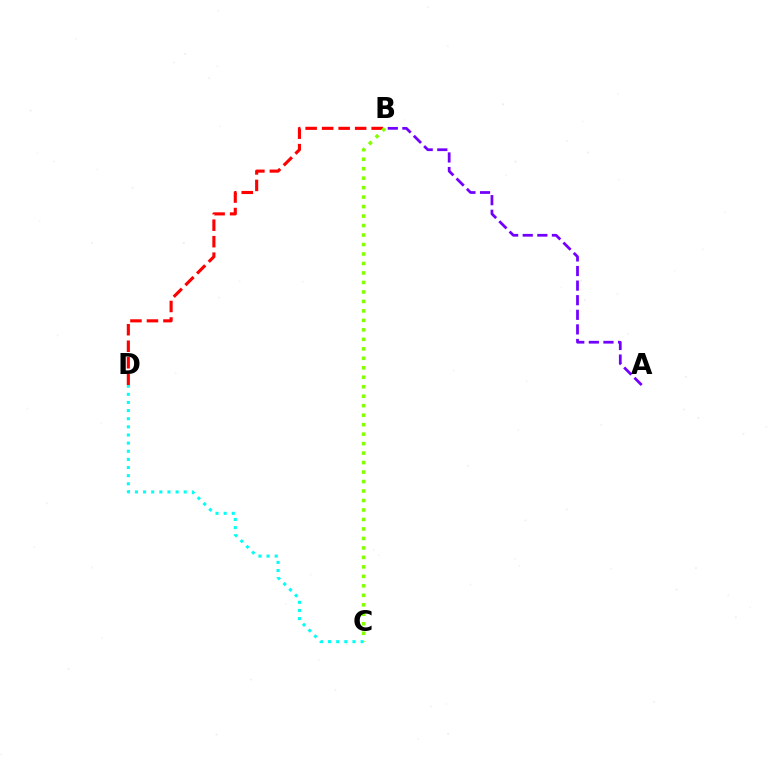{('B', 'D'): [{'color': '#ff0000', 'line_style': 'dashed', 'thickness': 2.24}], ('B', 'C'): [{'color': '#84ff00', 'line_style': 'dotted', 'thickness': 2.58}], ('C', 'D'): [{'color': '#00fff6', 'line_style': 'dotted', 'thickness': 2.21}], ('A', 'B'): [{'color': '#7200ff', 'line_style': 'dashed', 'thickness': 1.98}]}